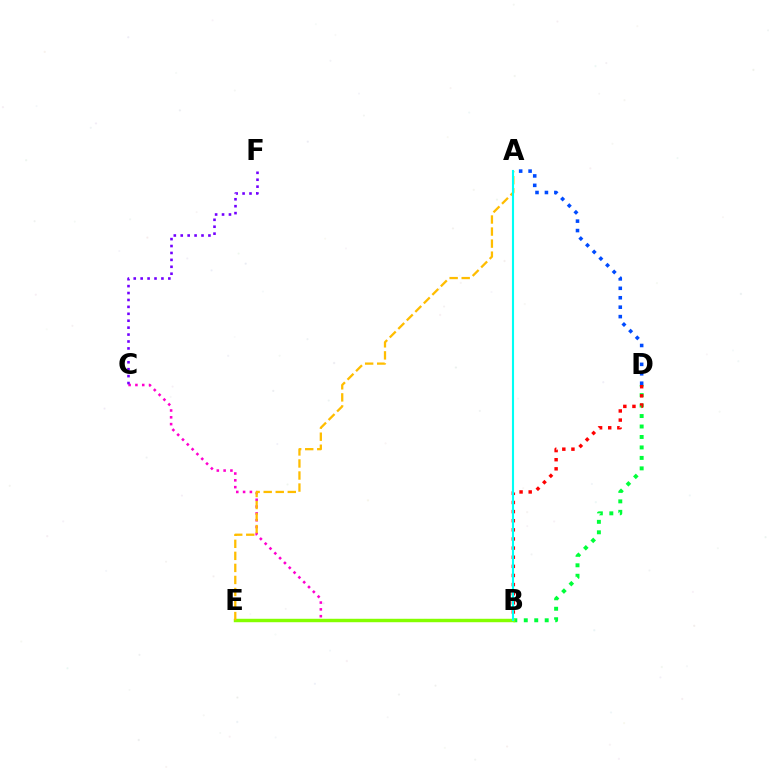{('B', 'D'): [{'color': '#00ff39', 'line_style': 'dotted', 'thickness': 2.84}, {'color': '#ff0000', 'line_style': 'dotted', 'thickness': 2.48}], ('B', 'C'): [{'color': '#ff00cf', 'line_style': 'dotted', 'thickness': 1.85}], ('B', 'E'): [{'color': '#84ff00', 'line_style': 'solid', 'thickness': 2.47}], ('C', 'F'): [{'color': '#7200ff', 'line_style': 'dotted', 'thickness': 1.88}], ('A', 'D'): [{'color': '#004bff', 'line_style': 'dotted', 'thickness': 2.56}], ('A', 'E'): [{'color': '#ffbd00', 'line_style': 'dashed', 'thickness': 1.64}], ('A', 'B'): [{'color': '#00fff6', 'line_style': 'solid', 'thickness': 1.52}]}